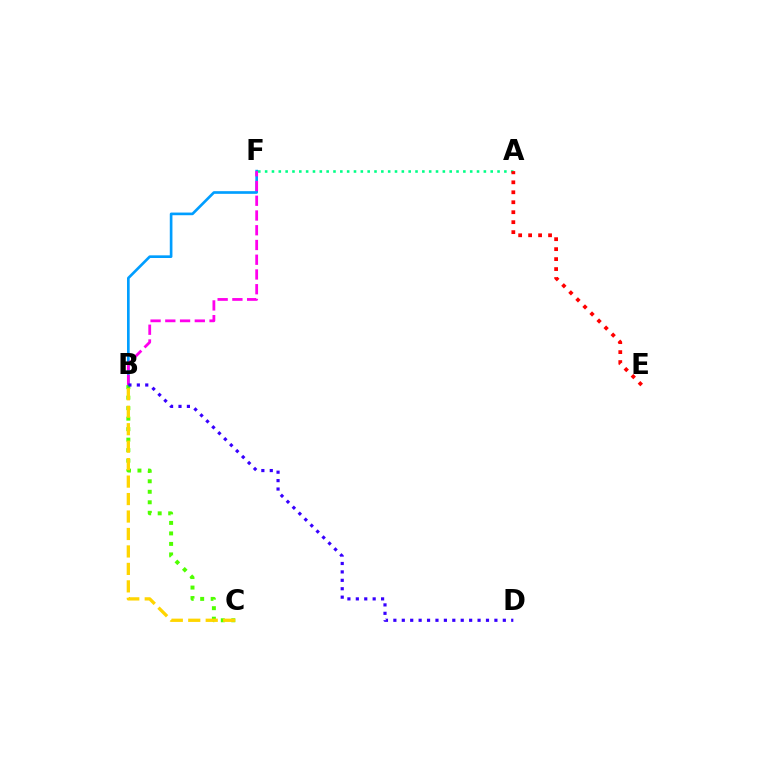{('B', 'F'): [{'color': '#009eff', 'line_style': 'solid', 'thickness': 1.92}, {'color': '#ff00ed', 'line_style': 'dashed', 'thickness': 2.0}], ('B', 'C'): [{'color': '#4fff00', 'line_style': 'dotted', 'thickness': 2.85}, {'color': '#ffd500', 'line_style': 'dashed', 'thickness': 2.37}], ('B', 'D'): [{'color': '#3700ff', 'line_style': 'dotted', 'thickness': 2.29}], ('A', 'F'): [{'color': '#00ff86', 'line_style': 'dotted', 'thickness': 1.86}], ('A', 'E'): [{'color': '#ff0000', 'line_style': 'dotted', 'thickness': 2.71}]}